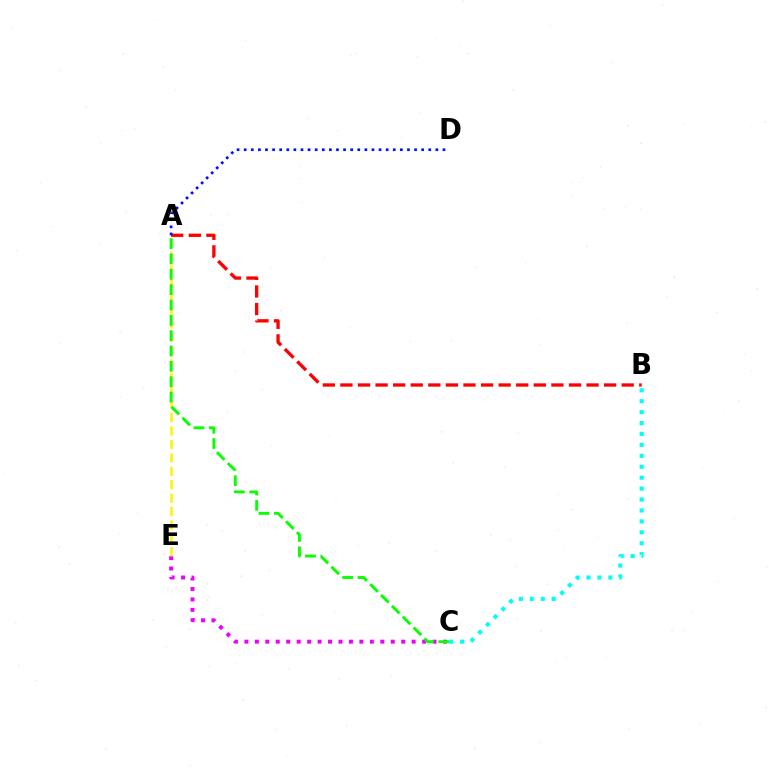{('A', 'B'): [{'color': '#ff0000', 'line_style': 'dashed', 'thickness': 2.39}], ('C', 'E'): [{'color': '#ee00ff', 'line_style': 'dotted', 'thickness': 2.84}], ('A', 'E'): [{'color': '#fcf500', 'line_style': 'dashed', 'thickness': 1.82}], ('A', 'D'): [{'color': '#0010ff', 'line_style': 'dotted', 'thickness': 1.93}], ('A', 'C'): [{'color': '#08ff00', 'line_style': 'dashed', 'thickness': 2.08}], ('B', 'C'): [{'color': '#00fff6', 'line_style': 'dotted', 'thickness': 2.97}]}